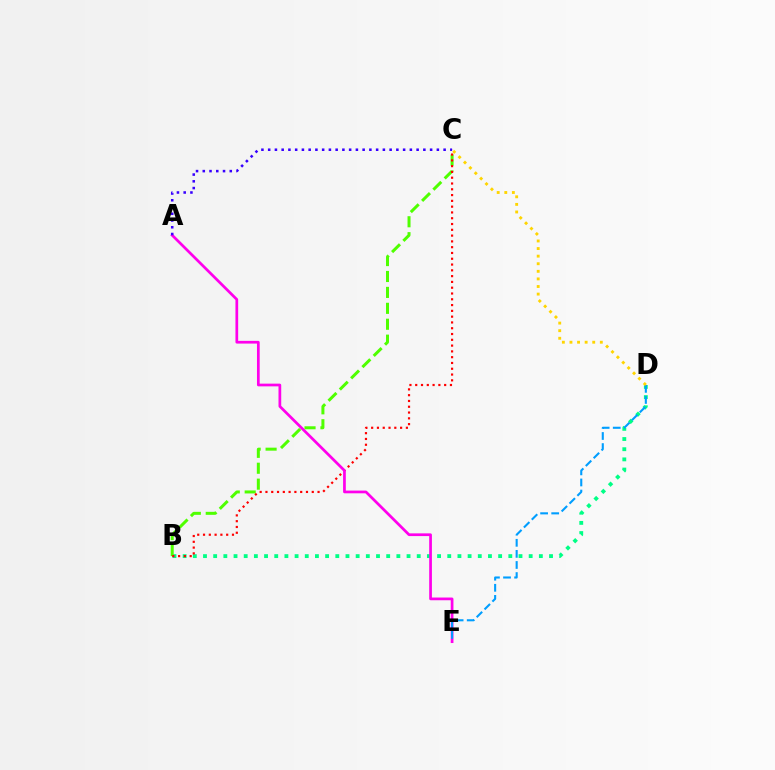{('B', 'D'): [{'color': '#00ff86', 'line_style': 'dotted', 'thickness': 2.77}], ('B', 'C'): [{'color': '#4fff00', 'line_style': 'dashed', 'thickness': 2.16}, {'color': '#ff0000', 'line_style': 'dotted', 'thickness': 1.57}], ('A', 'E'): [{'color': '#ff00ed', 'line_style': 'solid', 'thickness': 1.96}], ('A', 'C'): [{'color': '#3700ff', 'line_style': 'dotted', 'thickness': 1.83}], ('D', 'E'): [{'color': '#009eff', 'line_style': 'dashed', 'thickness': 1.51}], ('C', 'D'): [{'color': '#ffd500', 'line_style': 'dotted', 'thickness': 2.06}]}